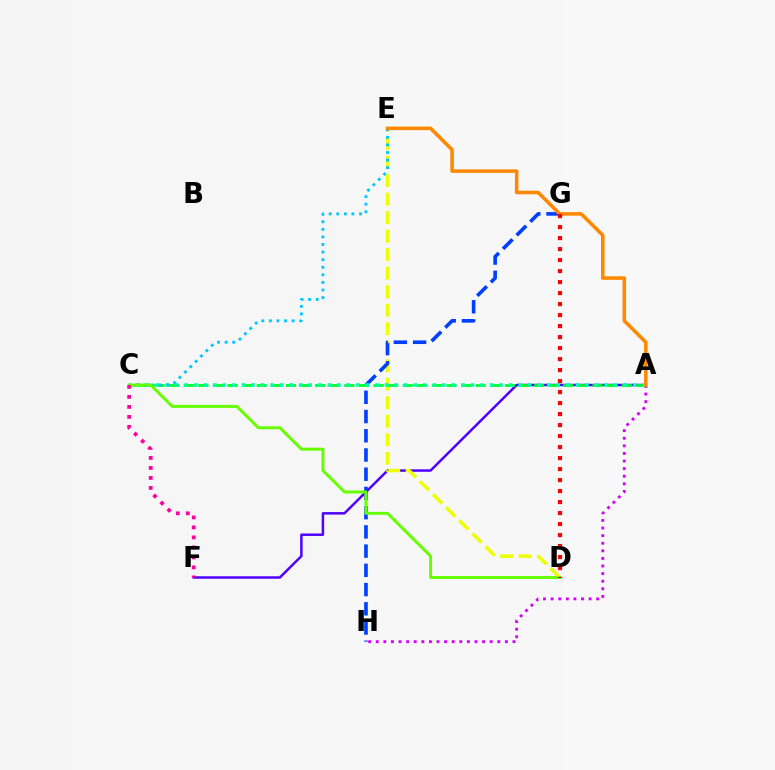{('A', 'F'): [{'color': '#4f00ff', 'line_style': 'solid', 'thickness': 1.78}], ('A', 'H'): [{'color': '#d600ff', 'line_style': 'dotted', 'thickness': 2.06}], ('D', 'E'): [{'color': '#eeff00', 'line_style': 'dashed', 'thickness': 2.51}], ('G', 'H'): [{'color': '#003fff', 'line_style': 'dashed', 'thickness': 2.61}], ('A', 'C'): [{'color': '#00ff27', 'line_style': 'dashed', 'thickness': 1.98}, {'color': '#00ffaf', 'line_style': 'dotted', 'thickness': 2.59}], ('C', 'E'): [{'color': '#00c7ff', 'line_style': 'dotted', 'thickness': 2.06}], ('A', 'E'): [{'color': '#ff8800', 'line_style': 'solid', 'thickness': 2.55}], ('C', 'D'): [{'color': '#66ff00', 'line_style': 'solid', 'thickness': 2.14}], ('C', 'F'): [{'color': '#ff00a0', 'line_style': 'dotted', 'thickness': 2.72}], ('D', 'G'): [{'color': '#ff0000', 'line_style': 'dotted', 'thickness': 2.99}]}